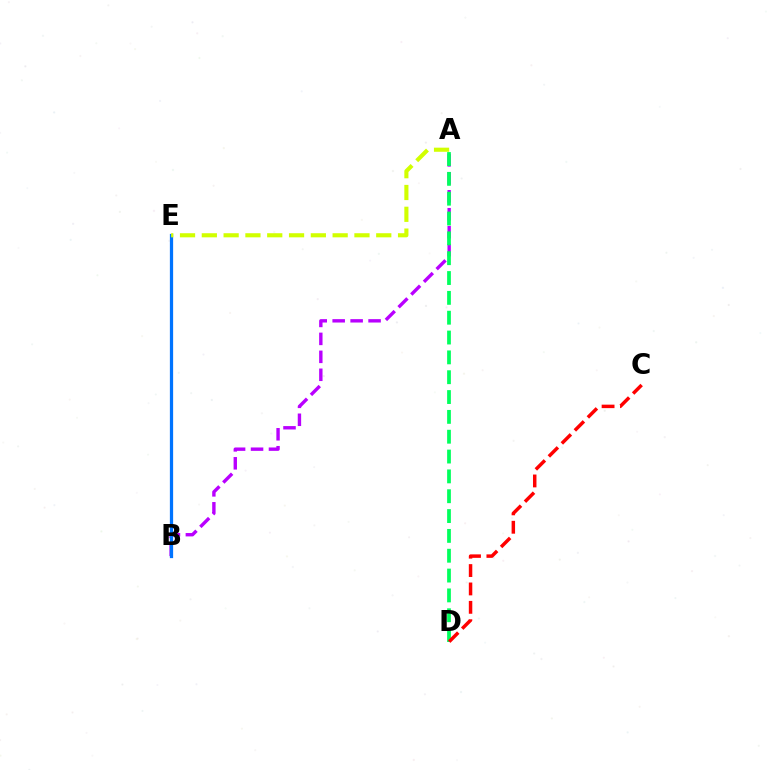{('A', 'B'): [{'color': '#b900ff', 'line_style': 'dashed', 'thickness': 2.44}], ('B', 'E'): [{'color': '#0074ff', 'line_style': 'solid', 'thickness': 2.34}], ('A', 'D'): [{'color': '#00ff5c', 'line_style': 'dashed', 'thickness': 2.69}], ('C', 'D'): [{'color': '#ff0000', 'line_style': 'dashed', 'thickness': 2.5}], ('A', 'E'): [{'color': '#d1ff00', 'line_style': 'dashed', 'thickness': 2.96}]}